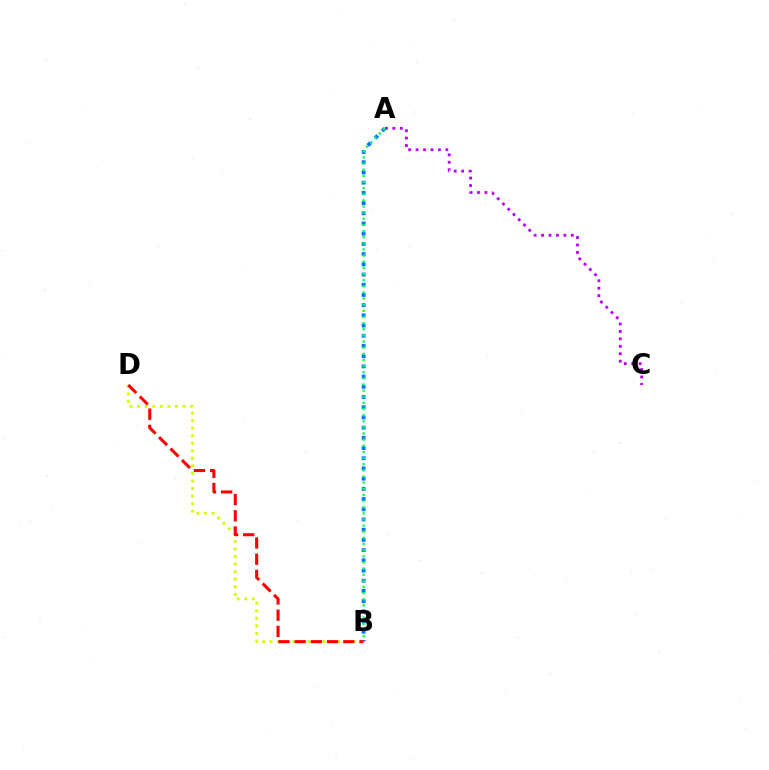{('B', 'D'): [{'color': '#d1ff00', 'line_style': 'dotted', 'thickness': 2.05}, {'color': '#ff0000', 'line_style': 'dashed', 'thickness': 2.2}], ('A', 'C'): [{'color': '#b900ff', 'line_style': 'dotted', 'thickness': 2.02}], ('A', 'B'): [{'color': '#0074ff', 'line_style': 'dotted', 'thickness': 2.77}, {'color': '#00ff5c', 'line_style': 'dotted', 'thickness': 1.67}]}